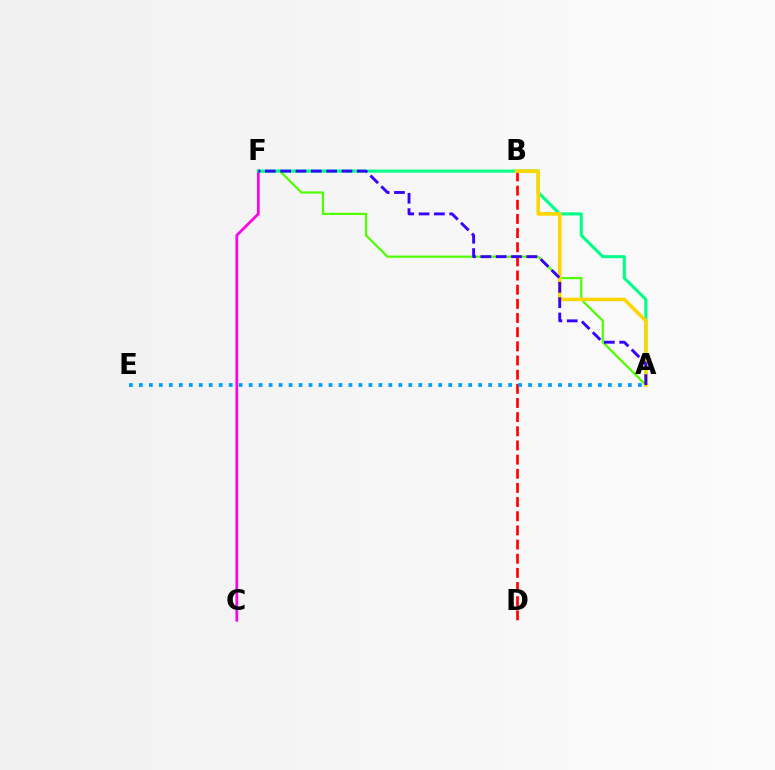{('A', 'F'): [{'color': '#4fff00', 'line_style': 'solid', 'thickness': 1.59}, {'color': '#00ff86', 'line_style': 'solid', 'thickness': 2.21}, {'color': '#3700ff', 'line_style': 'dashed', 'thickness': 2.08}], ('C', 'F'): [{'color': '#ff00ed', 'line_style': 'solid', 'thickness': 1.96}], ('B', 'D'): [{'color': '#ff0000', 'line_style': 'dashed', 'thickness': 1.92}], ('A', 'B'): [{'color': '#ffd500', 'line_style': 'solid', 'thickness': 2.56}], ('A', 'E'): [{'color': '#009eff', 'line_style': 'dotted', 'thickness': 2.71}]}